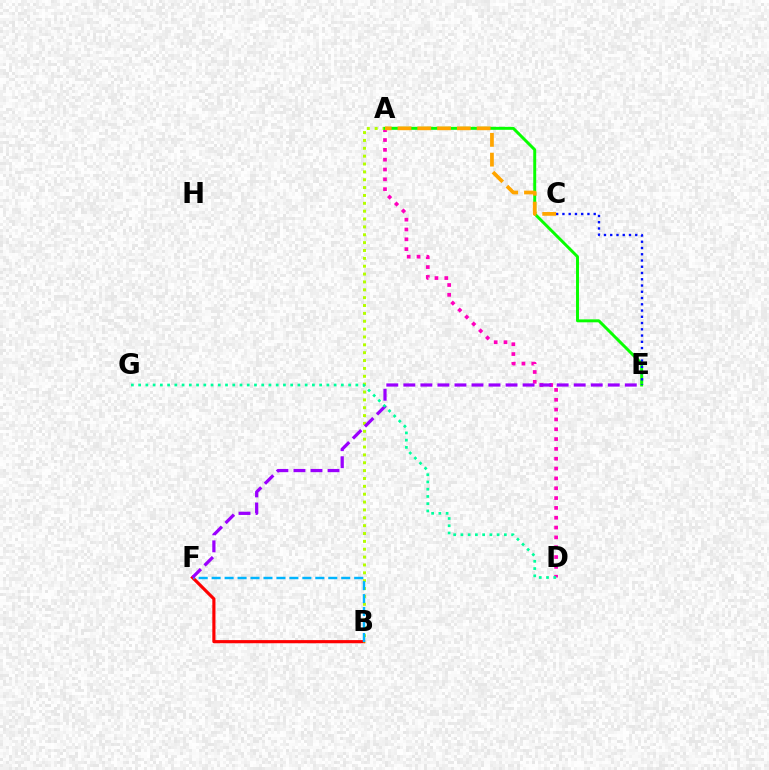{('A', 'D'): [{'color': '#ff00bd', 'line_style': 'dotted', 'thickness': 2.67}], ('B', 'F'): [{'color': '#ff0000', 'line_style': 'solid', 'thickness': 2.26}, {'color': '#00b5ff', 'line_style': 'dashed', 'thickness': 1.76}], ('A', 'B'): [{'color': '#b3ff00', 'line_style': 'dotted', 'thickness': 2.14}], ('A', 'E'): [{'color': '#08ff00', 'line_style': 'solid', 'thickness': 2.12}], ('C', 'E'): [{'color': '#0010ff', 'line_style': 'dotted', 'thickness': 1.7}], ('A', 'C'): [{'color': '#ffa500', 'line_style': 'dashed', 'thickness': 2.69}], ('E', 'F'): [{'color': '#9b00ff', 'line_style': 'dashed', 'thickness': 2.31}], ('D', 'G'): [{'color': '#00ff9d', 'line_style': 'dotted', 'thickness': 1.97}]}